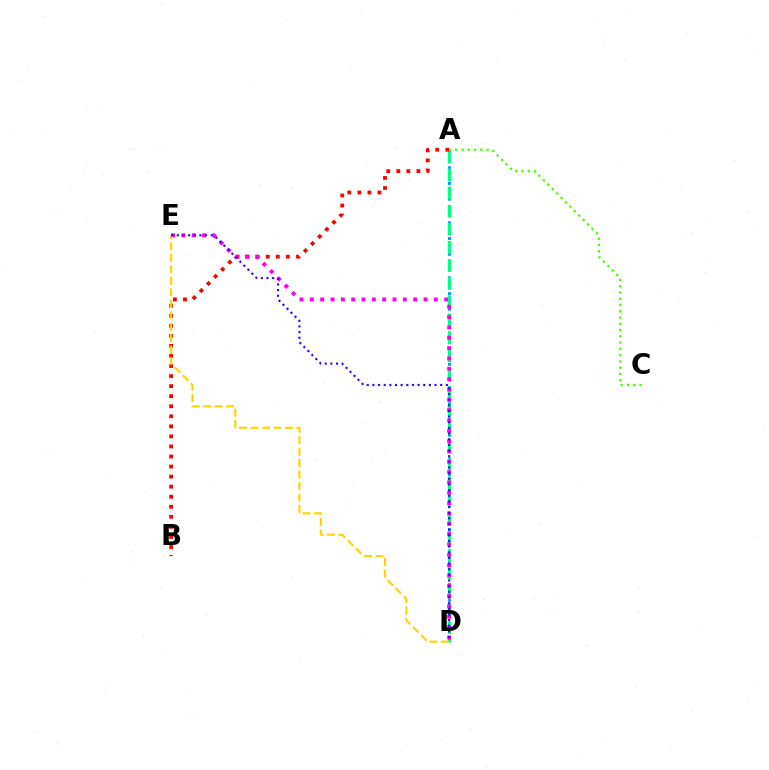{('A', 'D'): [{'color': '#009eff', 'line_style': 'dotted', 'thickness': 2.14}, {'color': '#00ff86', 'line_style': 'dashed', 'thickness': 2.46}], ('A', 'C'): [{'color': '#4fff00', 'line_style': 'dotted', 'thickness': 1.7}], ('A', 'B'): [{'color': '#ff0000', 'line_style': 'dotted', 'thickness': 2.73}], ('D', 'E'): [{'color': '#ff00ed', 'line_style': 'dotted', 'thickness': 2.81}, {'color': '#ffd500', 'line_style': 'dashed', 'thickness': 1.56}, {'color': '#3700ff', 'line_style': 'dotted', 'thickness': 1.54}]}